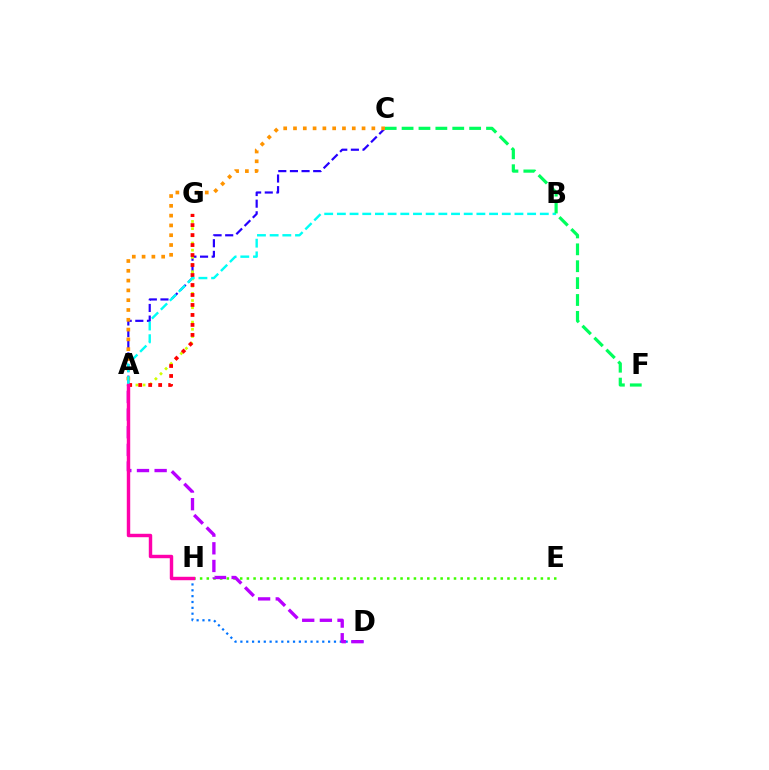{('A', 'C'): [{'color': '#2500ff', 'line_style': 'dashed', 'thickness': 1.58}, {'color': '#ff9400', 'line_style': 'dotted', 'thickness': 2.66}], ('A', 'G'): [{'color': '#d1ff00', 'line_style': 'dotted', 'thickness': 1.95}, {'color': '#ff0000', 'line_style': 'dotted', 'thickness': 2.71}], ('E', 'H'): [{'color': '#3dff00', 'line_style': 'dotted', 'thickness': 1.82}], ('D', 'H'): [{'color': '#0074ff', 'line_style': 'dotted', 'thickness': 1.59}], ('A', 'D'): [{'color': '#b900ff', 'line_style': 'dashed', 'thickness': 2.4}], ('A', 'B'): [{'color': '#00fff6', 'line_style': 'dashed', 'thickness': 1.72}], ('C', 'F'): [{'color': '#00ff5c', 'line_style': 'dashed', 'thickness': 2.29}], ('A', 'H'): [{'color': '#ff00ac', 'line_style': 'solid', 'thickness': 2.47}]}